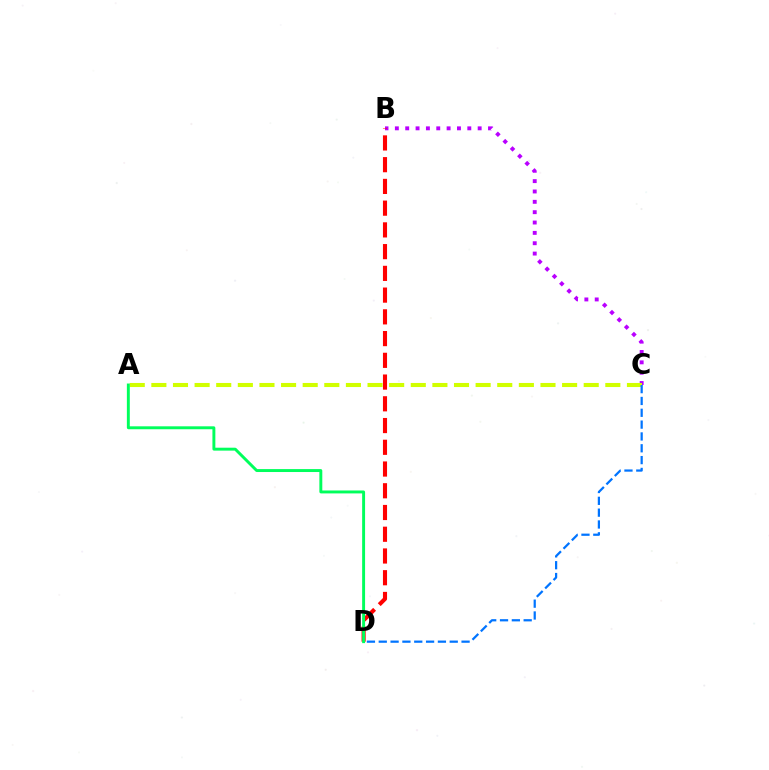{('B', 'C'): [{'color': '#b900ff', 'line_style': 'dotted', 'thickness': 2.81}], ('B', 'D'): [{'color': '#ff0000', 'line_style': 'dashed', 'thickness': 2.95}], ('A', 'C'): [{'color': '#d1ff00', 'line_style': 'dashed', 'thickness': 2.94}], ('C', 'D'): [{'color': '#0074ff', 'line_style': 'dashed', 'thickness': 1.61}], ('A', 'D'): [{'color': '#00ff5c', 'line_style': 'solid', 'thickness': 2.11}]}